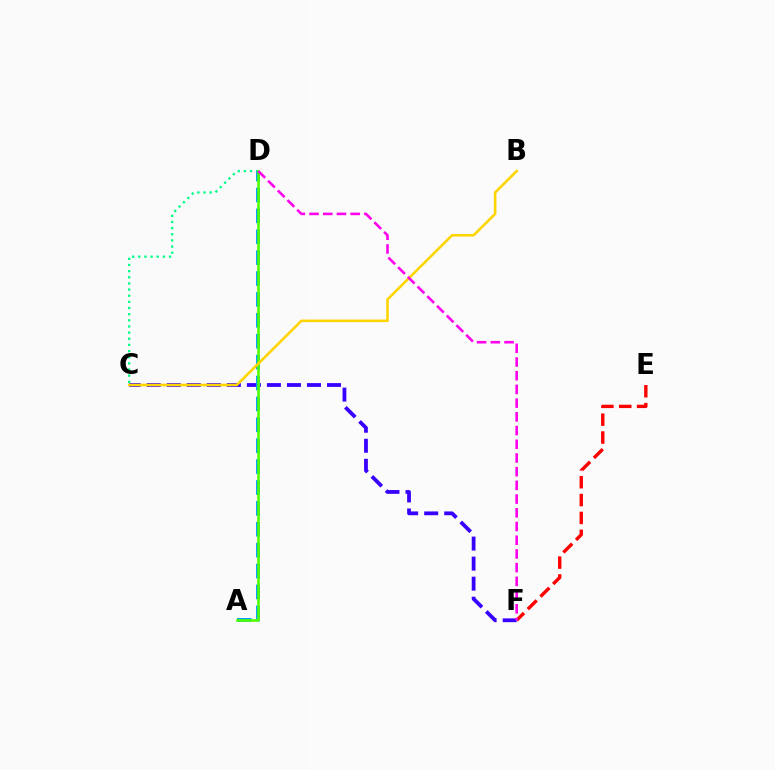{('E', 'F'): [{'color': '#ff0000', 'line_style': 'dashed', 'thickness': 2.43}], ('C', 'F'): [{'color': '#3700ff', 'line_style': 'dashed', 'thickness': 2.72}], ('C', 'D'): [{'color': '#00ff86', 'line_style': 'dotted', 'thickness': 1.67}], ('A', 'D'): [{'color': '#009eff', 'line_style': 'dashed', 'thickness': 2.84}, {'color': '#4fff00', 'line_style': 'solid', 'thickness': 1.88}], ('B', 'C'): [{'color': '#ffd500', 'line_style': 'solid', 'thickness': 1.86}], ('D', 'F'): [{'color': '#ff00ed', 'line_style': 'dashed', 'thickness': 1.86}]}